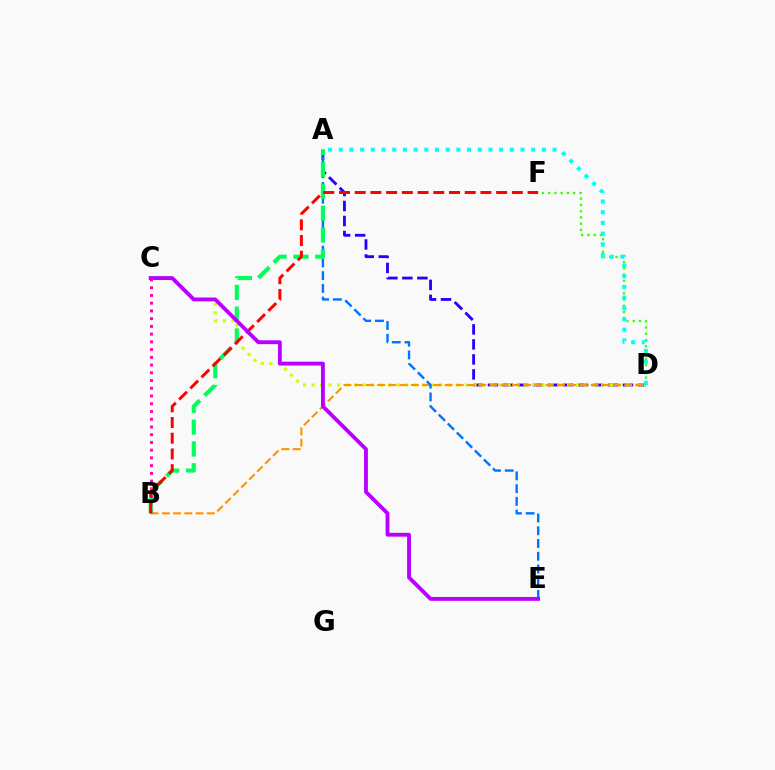{('A', 'D'): [{'color': '#2500ff', 'line_style': 'dashed', 'thickness': 2.04}, {'color': '#00fff6', 'line_style': 'dotted', 'thickness': 2.9}], ('D', 'F'): [{'color': '#3dff00', 'line_style': 'dotted', 'thickness': 1.7}], ('C', 'D'): [{'color': '#d1ff00', 'line_style': 'dotted', 'thickness': 2.31}], ('B', 'D'): [{'color': '#ff9400', 'line_style': 'dashed', 'thickness': 1.53}], ('A', 'E'): [{'color': '#0074ff', 'line_style': 'dashed', 'thickness': 1.73}], ('B', 'C'): [{'color': '#ff00ac', 'line_style': 'dotted', 'thickness': 2.1}], ('A', 'B'): [{'color': '#00ff5c', 'line_style': 'dashed', 'thickness': 2.96}], ('B', 'F'): [{'color': '#ff0000', 'line_style': 'dashed', 'thickness': 2.13}], ('C', 'E'): [{'color': '#b900ff', 'line_style': 'solid', 'thickness': 2.78}]}